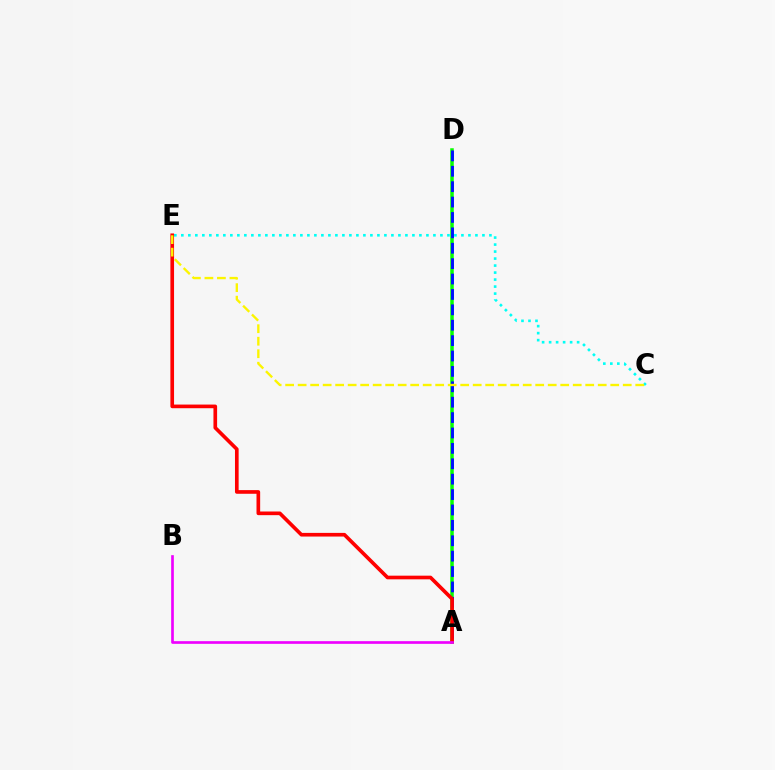{('A', 'D'): [{'color': '#08ff00', 'line_style': 'solid', 'thickness': 2.53}, {'color': '#0010ff', 'line_style': 'dashed', 'thickness': 2.09}], ('C', 'E'): [{'color': '#00fff6', 'line_style': 'dotted', 'thickness': 1.9}, {'color': '#fcf500', 'line_style': 'dashed', 'thickness': 1.7}], ('A', 'E'): [{'color': '#ff0000', 'line_style': 'solid', 'thickness': 2.63}], ('A', 'B'): [{'color': '#ee00ff', 'line_style': 'solid', 'thickness': 1.92}]}